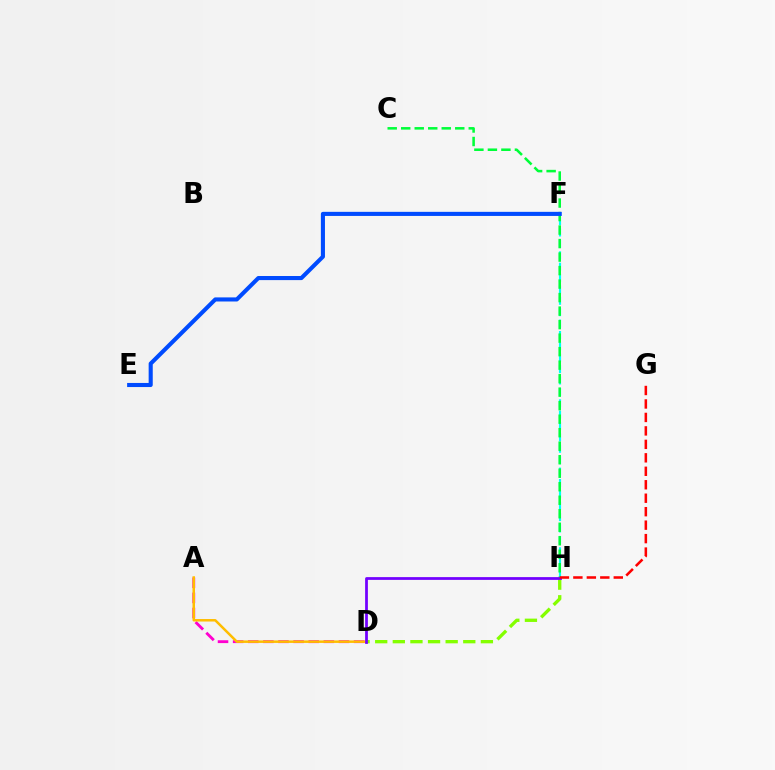{('F', 'H'): [{'color': '#00fff6', 'line_style': 'dashed', 'thickness': 1.55}], ('A', 'D'): [{'color': '#ff00cf', 'line_style': 'dashed', 'thickness': 2.05}, {'color': '#ffbd00', 'line_style': 'solid', 'thickness': 1.79}], ('C', 'H'): [{'color': '#00ff39', 'line_style': 'dashed', 'thickness': 1.84}], ('D', 'H'): [{'color': '#84ff00', 'line_style': 'dashed', 'thickness': 2.39}, {'color': '#7200ff', 'line_style': 'solid', 'thickness': 1.99}], ('E', 'F'): [{'color': '#004bff', 'line_style': 'solid', 'thickness': 2.95}], ('G', 'H'): [{'color': '#ff0000', 'line_style': 'dashed', 'thickness': 1.83}]}